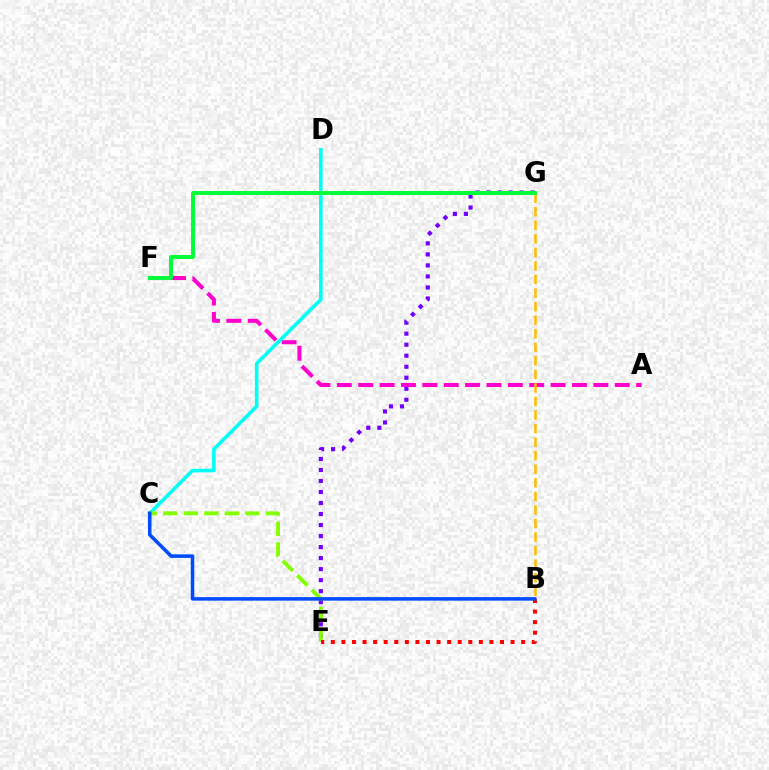{('A', 'F'): [{'color': '#ff00cf', 'line_style': 'dashed', 'thickness': 2.9}], ('E', 'G'): [{'color': '#7200ff', 'line_style': 'dotted', 'thickness': 2.99}], ('C', 'D'): [{'color': '#00fff6', 'line_style': 'solid', 'thickness': 2.59}], ('C', 'E'): [{'color': '#84ff00', 'line_style': 'dashed', 'thickness': 2.79}], ('B', 'G'): [{'color': '#ffbd00', 'line_style': 'dashed', 'thickness': 1.84}], ('B', 'E'): [{'color': '#ff0000', 'line_style': 'dotted', 'thickness': 2.87}], ('F', 'G'): [{'color': '#00ff39', 'line_style': 'solid', 'thickness': 2.84}], ('B', 'C'): [{'color': '#004bff', 'line_style': 'solid', 'thickness': 2.54}]}